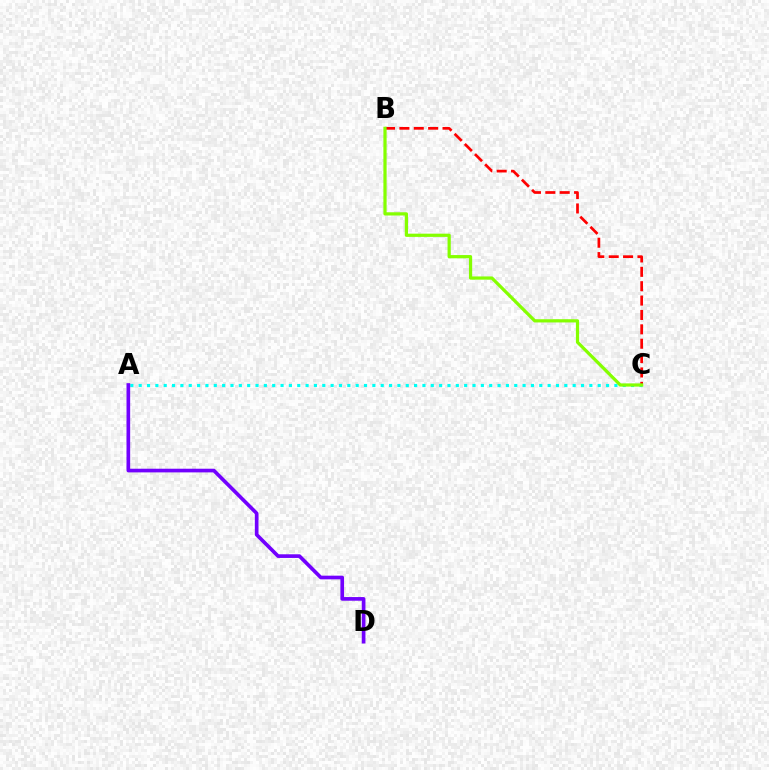{('A', 'C'): [{'color': '#00fff6', 'line_style': 'dotted', 'thickness': 2.27}], ('A', 'D'): [{'color': '#7200ff', 'line_style': 'solid', 'thickness': 2.64}], ('B', 'C'): [{'color': '#ff0000', 'line_style': 'dashed', 'thickness': 1.95}, {'color': '#84ff00', 'line_style': 'solid', 'thickness': 2.32}]}